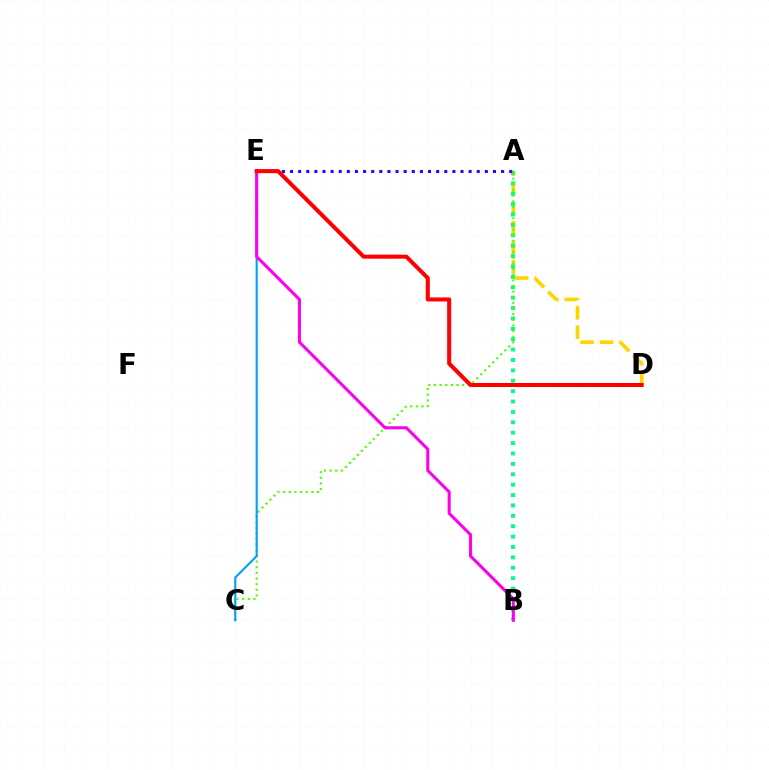{('A', 'D'): [{'color': '#ffd500', 'line_style': 'dashed', 'thickness': 2.65}], ('A', 'B'): [{'color': '#00ff86', 'line_style': 'dotted', 'thickness': 2.82}], ('A', 'C'): [{'color': '#4fff00', 'line_style': 'dotted', 'thickness': 1.53}], ('A', 'E'): [{'color': '#3700ff', 'line_style': 'dotted', 'thickness': 2.21}], ('C', 'E'): [{'color': '#009eff', 'line_style': 'solid', 'thickness': 1.51}], ('B', 'E'): [{'color': '#ff00ed', 'line_style': 'solid', 'thickness': 2.21}], ('D', 'E'): [{'color': '#ff0000', 'line_style': 'solid', 'thickness': 2.91}]}